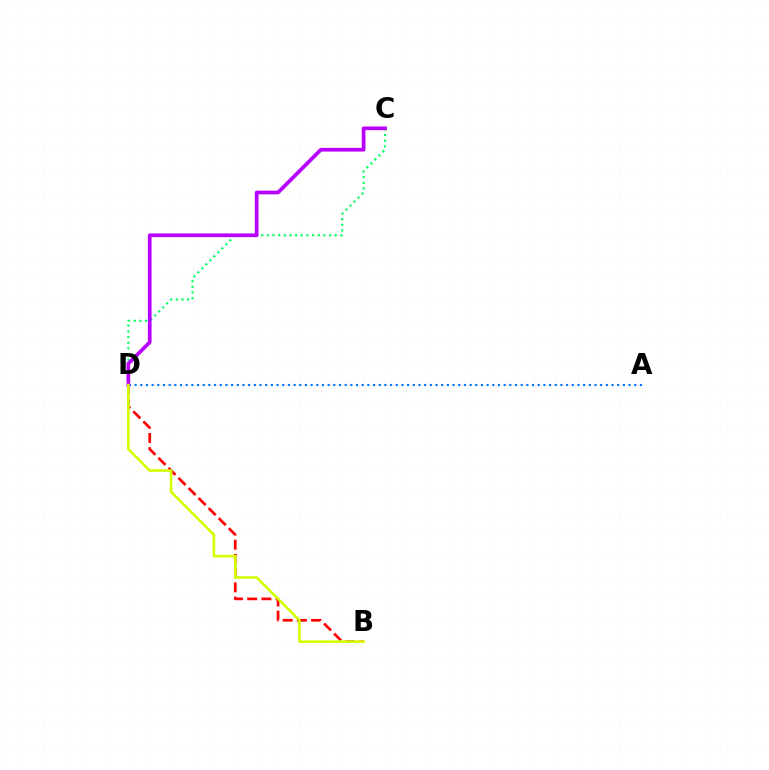{('B', 'D'): [{'color': '#ff0000', 'line_style': 'dashed', 'thickness': 1.93}, {'color': '#d1ff00', 'line_style': 'solid', 'thickness': 1.89}], ('C', 'D'): [{'color': '#00ff5c', 'line_style': 'dotted', 'thickness': 1.54}, {'color': '#b900ff', 'line_style': 'solid', 'thickness': 2.66}], ('A', 'D'): [{'color': '#0074ff', 'line_style': 'dotted', 'thickness': 1.54}]}